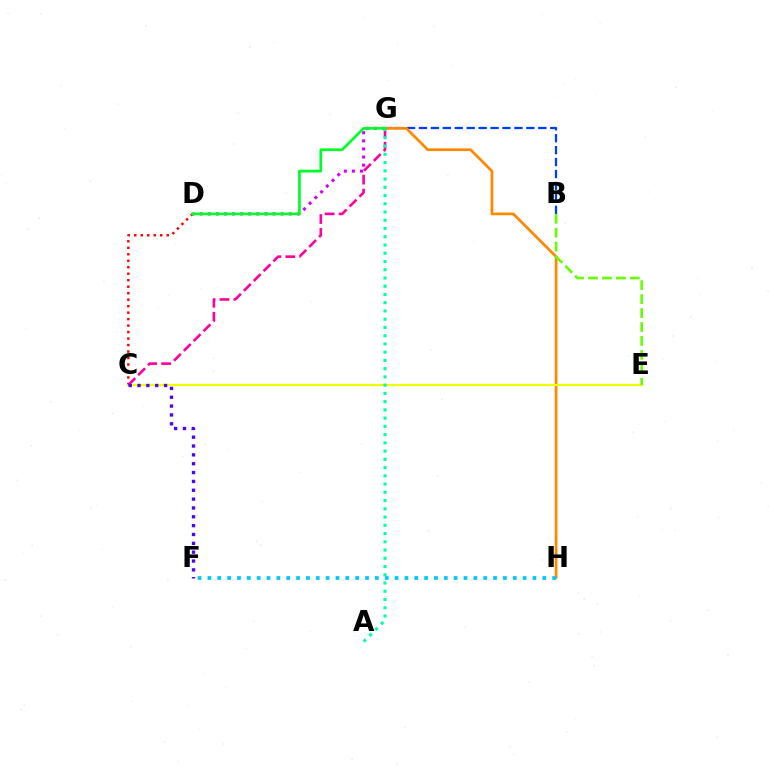{('B', 'G'): [{'color': '#003fff', 'line_style': 'dashed', 'thickness': 1.62}], ('C', 'D'): [{'color': '#ff0000', 'line_style': 'dotted', 'thickness': 1.76}], ('G', 'H'): [{'color': '#ff8800', 'line_style': 'solid', 'thickness': 1.96}], ('C', 'E'): [{'color': '#eeff00', 'line_style': 'solid', 'thickness': 1.59}], ('B', 'E'): [{'color': '#66ff00', 'line_style': 'dashed', 'thickness': 1.89}], ('D', 'G'): [{'color': '#d600ff', 'line_style': 'dotted', 'thickness': 2.2}, {'color': '#00ff27', 'line_style': 'solid', 'thickness': 1.97}], ('C', 'G'): [{'color': '#ff00a0', 'line_style': 'dashed', 'thickness': 1.89}], ('F', 'H'): [{'color': '#00c7ff', 'line_style': 'dotted', 'thickness': 2.68}], ('A', 'G'): [{'color': '#00ffaf', 'line_style': 'dotted', 'thickness': 2.24}], ('C', 'F'): [{'color': '#4f00ff', 'line_style': 'dotted', 'thickness': 2.4}]}